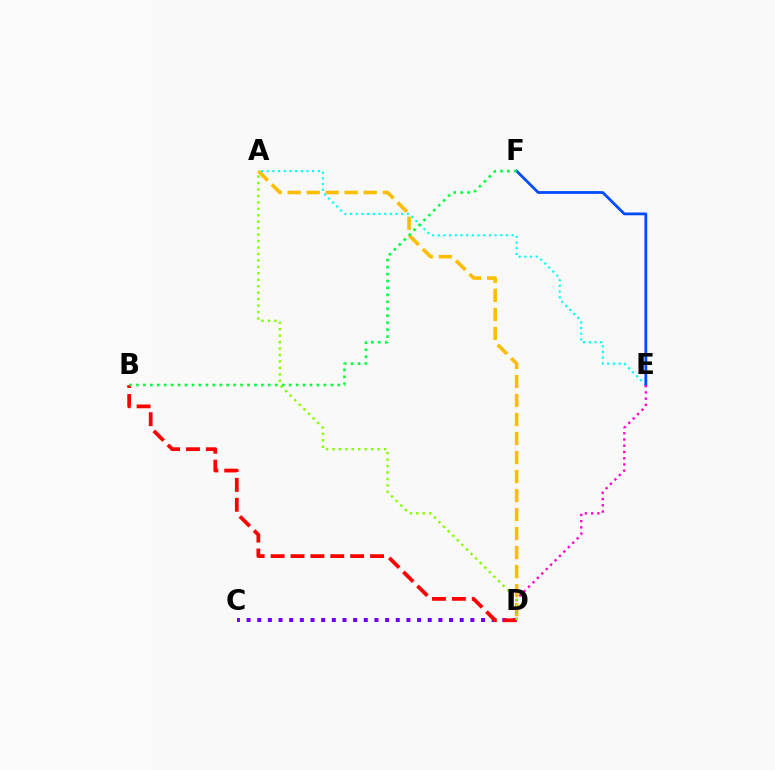{('A', 'D'): [{'color': '#ffbd00', 'line_style': 'dashed', 'thickness': 2.58}, {'color': '#84ff00', 'line_style': 'dotted', 'thickness': 1.75}], ('C', 'D'): [{'color': '#7200ff', 'line_style': 'dotted', 'thickness': 2.9}], ('A', 'E'): [{'color': '#00fff6', 'line_style': 'dotted', 'thickness': 1.54}], ('E', 'F'): [{'color': '#004bff', 'line_style': 'solid', 'thickness': 2.0}], ('B', 'D'): [{'color': '#ff0000', 'line_style': 'dashed', 'thickness': 2.7}], ('D', 'E'): [{'color': '#ff00cf', 'line_style': 'dotted', 'thickness': 1.69}], ('B', 'F'): [{'color': '#00ff39', 'line_style': 'dotted', 'thickness': 1.89}]}